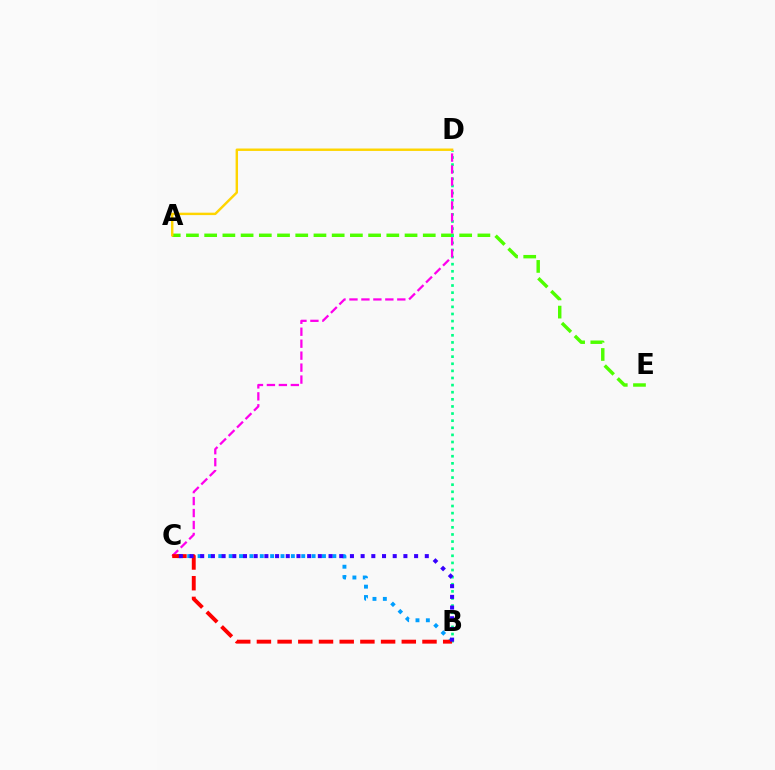{('B', 'C'): [{'color': '#009eff', 'line_style': 'dotted', 'thickness': 2.82}, {'color': '#ff0000', 'line_style': 'dashed', 'thickness': 2.81}, {'color': '#3700ff', 'line_style': 'dotted', 'thickness': 2.91}], ('A', 'E'): [{'color': '#4fff00', 'line_style': 'dashed', 'thickness': 2.47}], ('B', 'D'): [{'color': '#00ff86', 'line_style': 'dotted', 'thickness': 1.93}], ('A', 'D'): [{'color': '#ffd500', 'line_style': 'solid', 'thickness': 1.75}], ('C', 'D'): [{'color': '#ff00ed', 'line_style': 'dashed', 'thickness': 1.63}]}